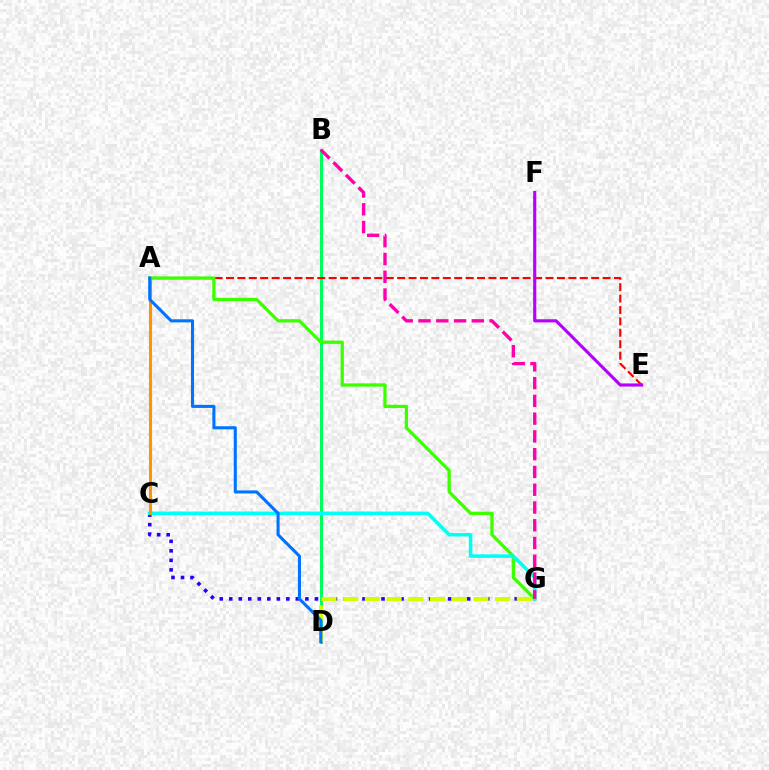{('C', 'G'): [{'color': '#2500ff', 'line_style': 'dotted', 'thickness': 2.59}, {'color': '#00fff6', 'line_style': 'solid', 'thickness': 2.57}], ('B', 'D'): [{'color': '#00ff5c', 'line_style': 'solid', 'thickness': 2.16}], ('A', 'E'): [{'color': '#ff0000', 'line_style': 'dashed', 'thickness': 1.55}], ('A', 'G'): [{'color': '#3dff00', 'line_style': 'solid', 'thickness': 2.37}], ('E', 'F'): [{'color': '#b900ff', 'line_style': 'solid', 'thickness': 2.26}], ('A', 'C'): [{'color': '#ff9400', 'line_style': 'solid', 'thickness': 2.22}], ('B', 'G'): [{'color': '#ff00ac', 'line_style': 'dashed', 'thickness': 2.41}], ('D', 'G'): [{'color': '#d1ff00', 'line_style': 'dashed', 'thickness': 2.95}], ('A', 'D'): [{'color': '#0074ff', 'line_style': 'solid', 'thickness': 2.21}]}